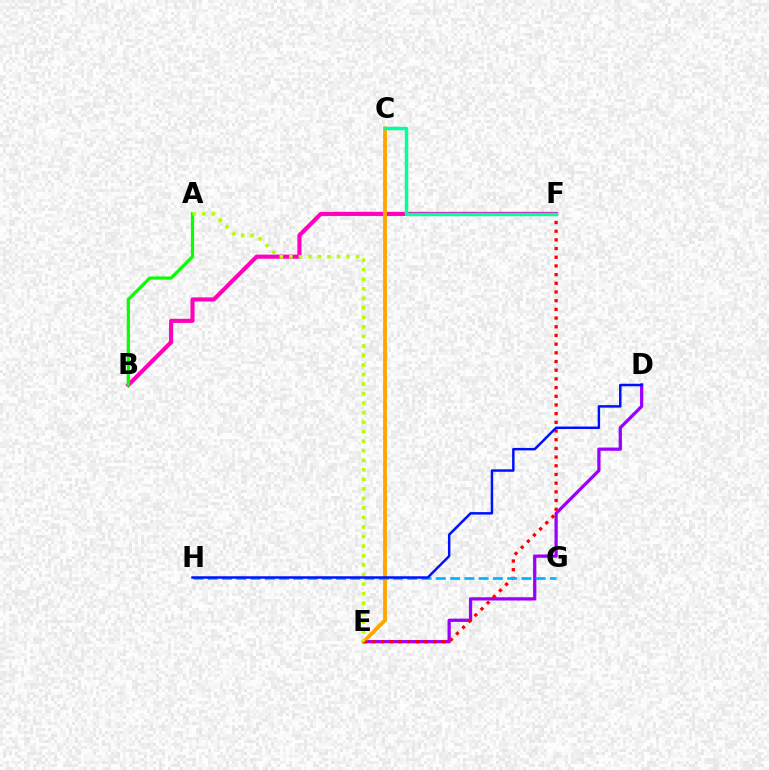{('B', 'F'): [{'color': '#ff00bd', 'line_style': 'solid', 'thickness': 2.97}], ('D', 'E'): [{'color': '#9b00ff', 'line_style': 'solid', 'thickness': 2.34}], ('C', 'E'): [{'color': '#ffa500', 'line_style': 'solid', 'thickness': 2.73}], ('E', 'F'): [{'color': '#ff0000', 'line_style': 'dotted', 'thickness': 2.36}], ('C', 'F'): [{'color': '#00ff9d', 'line_style': 'solid', 'thickness': 2.49}], ('A', 'B'): [{'color': '#08ff00', 'line_style': 'solid', 'thickness': 2.31}], ('A', 'E'): [{'color': '#b3ff00', 'line_style': 'dotted', 'thickness': 2.59}], ('G', 'H'): [{'color': '#00b5ff', 'line_style': 'dashed', 'thickness': 1.94}], ('D', 'H'): [{'color': '#0010ff', 'line_style': 'solid', 'thickness': 1.78}]}